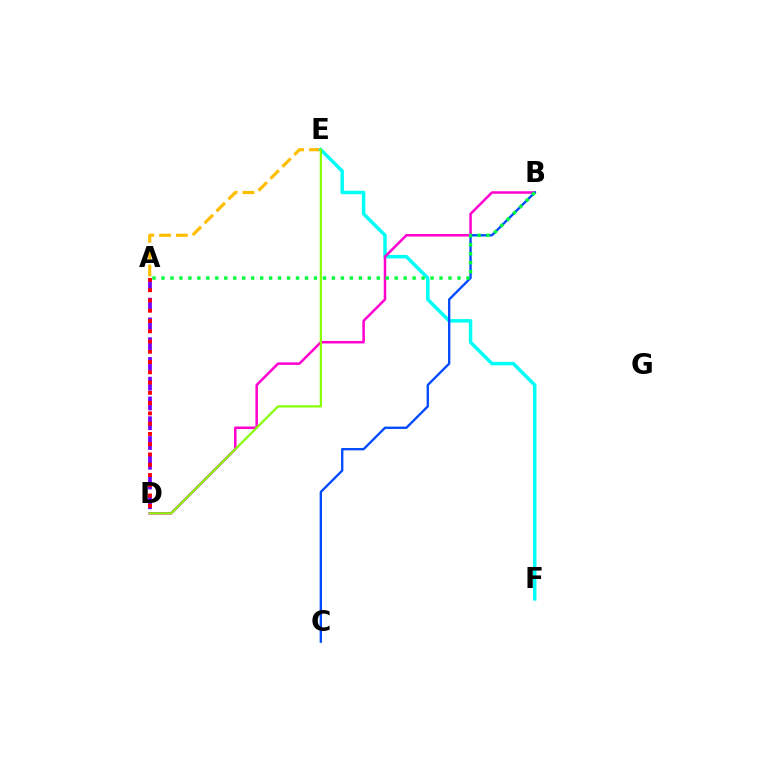{('A', 'E'): [{'color': '#ffbd00', 'line_style': 'dashed', 'thickness': 2.29}], ('E', 'F'): [{'color': '#00fff6', 'line_style': 'solid', 'thickness': 2.5}], ('B', 'D'): [{'color': '#ff00cf', 'line_style': 'solid', 'thickness': 1.81}], ('A', 'D'): [{'color': '#7200ff', 'line_style': 'dashed', 'thickness': 2.68}, {'color': '#ff0000', 'line_style': 'dotted', 'thickness': 2.79}], ('B', 'C'): [{'color': '#004bff', 'line_style': 'solid', 'thickness': 1.69}], ('D', 'E'): [{'color': '#84ff00', 'line_style': 'solid', 'thickness': 1.56}], ('A', 'B'): [{'color': '#00ff39', 'line_style': 'dotted', 'thickness': 2.44}]}